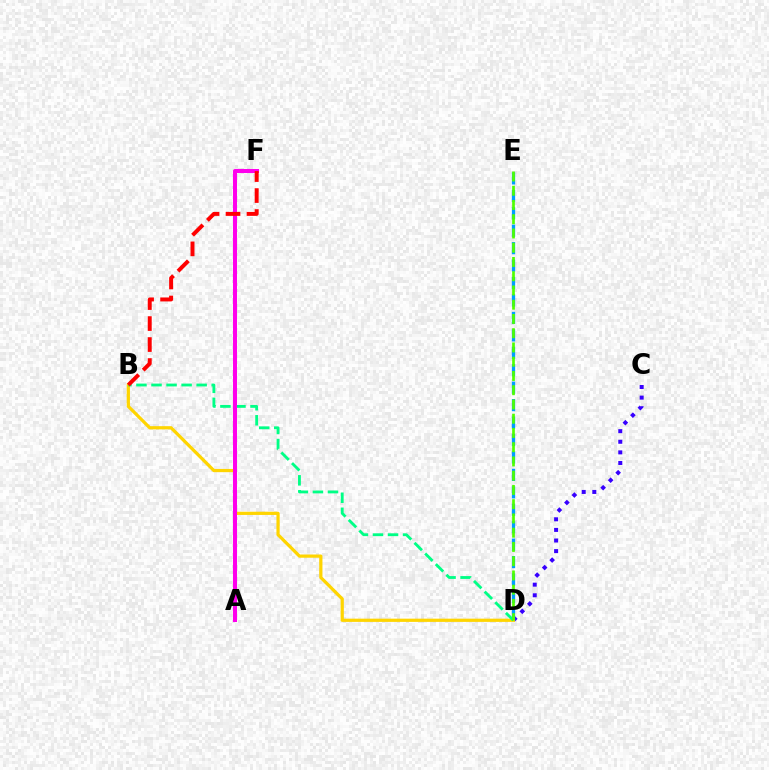{('C', 'D'): [{'color': '#3700ff', 'line_style': 'dotted', 'thickness': 2.88}], ('D', 'E'): [{'color': '#009eff', 'line_style': 'dashed', 'thickness': 2.37}, {'color': '#4fff00', 'line_style': 'dashed', 'thickness': 1.94}], ('B', 'D'): [{'color': '#ffd500', 'line_style': 'solid', 'thickness': 2.32}, {'color': '#00ff86', 'line_style': 'dashed', 'thickness': 2.04}], ('A', 'F'): [{'color': '#ff00ed', 'line_style': 'solid', 'thickness': 2.91}], ('B', 'F'): [{'color': '#ff0000', 'line_style': 'dashed', 'thickness': 2.85}]}